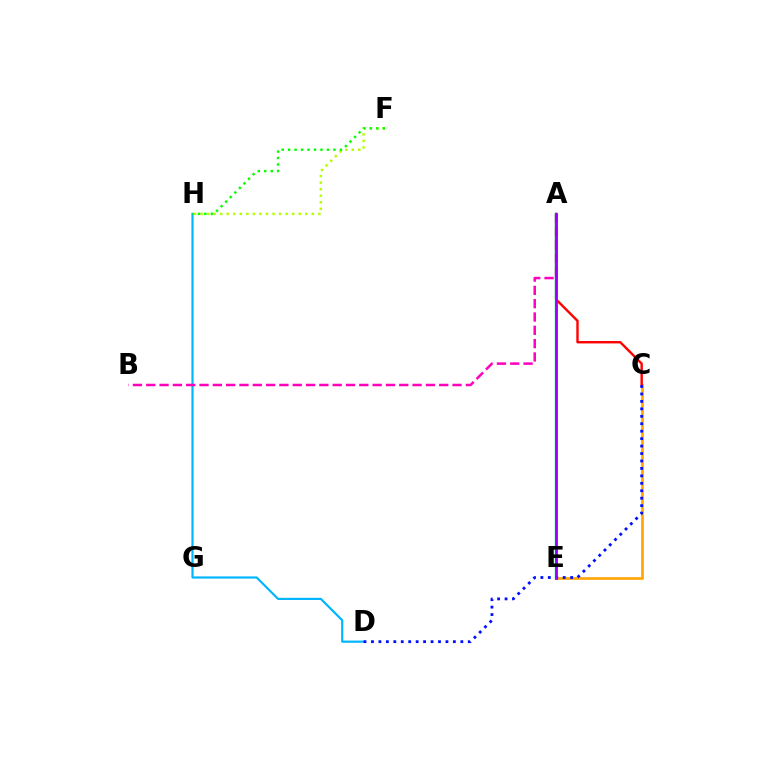{('C', 'E'): [{'color': '#ffa500', 'line_style': 'solid', 'thickness': 1.9}], ('A', 'C'): [{'color': '#ff0000', 'line_style': 'solid', 'thickness': 1.73}], ('A', 'E'): [{'color': '#00ff9d', 'line_style': 'solid', 'thickness': 1.77}, {'color': '#9b00ff', 'line_style': 'solid', 'thickness': 2.02}], ('D', 'H'): [{'color': '#00b5ff', 'line_style': 'solid', 'thickness': 1.57}], ('F', 'H'): [{'color': '#b3ff00', 'line_style': 'dotted', 'thickness': 1.78}, {'color': '#08ff00', 'line_style': 'dotted', 'thickness': 1.76}], ('A', 'B'): [{'color': '#ff00bd', 'line_style': 'dashed', 'thickness': 1.81}], ('C', 'D'): [{'color': '#0010ff', 'line_style': 'dotted', 'thickness': 2.02}]}